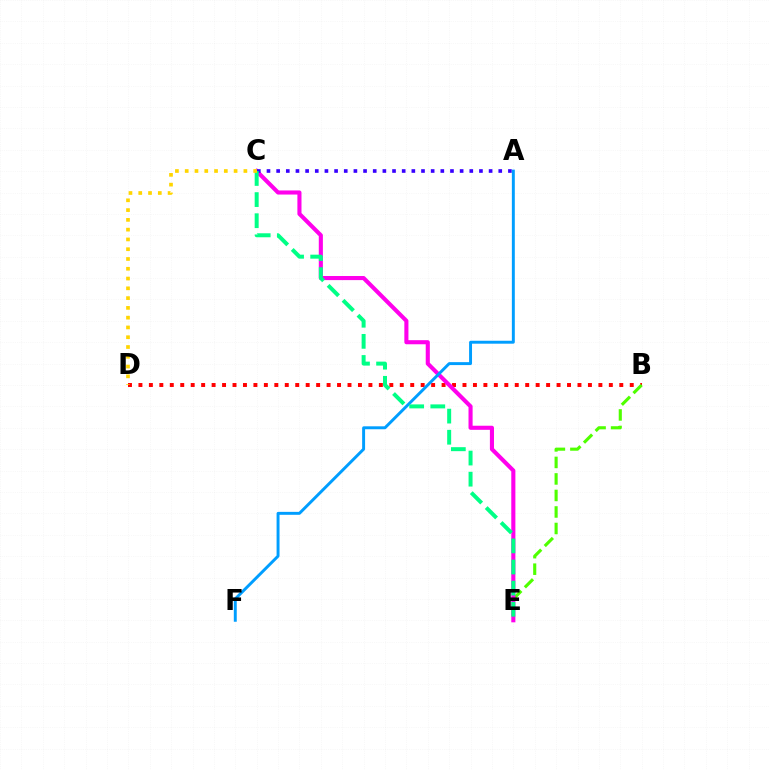{('B', 'D'): [{'color': '#ff0000', 'line_style': 'dotted', 'thickness': 2.84}], ('B', 'E'): [{'color': '#4fff00', 'line_style': 'dashed', 'thickness': 2.24}], ('C', 'E'): [{'color': '#ff00ed', 'line_style': 'solid', 'thickness': 2.95}, {'color': '#00ff86', 'line_style': 'dashed', 'thickness': 2.87}], ('A', 'C'): [{'color': '#3700ff', 'line_style': 'dotted', 'thickness': 2.62}], ('A', 'F'): [{'color': '#009eff', 'line_style': 'solid', 'thickness': 2.12}], ('C', 'D'): [{'color': '#ffd500', 'line_style': 'dotted', 'thickness': 2.66}]}